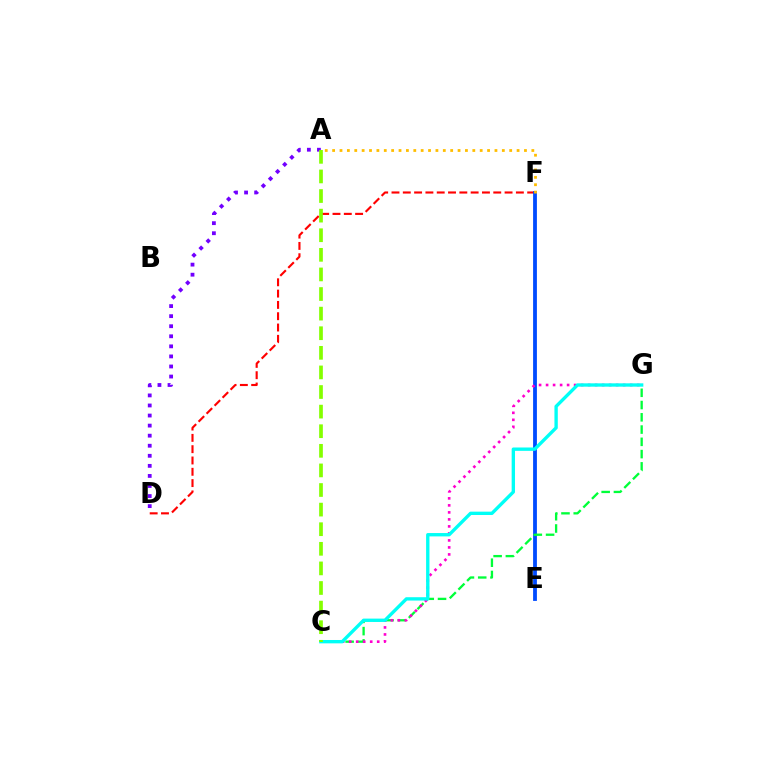{('D', 'F'): [{'color': '#ff0000', 'line_style': 'dashed', 'thickness': 1.54}], ('E', 'F'): [{'color': '#004bff', 'line_style': 'solid', 'thickness': 2.74}], ('C', 'G'): [{'color': '#00ff39', 'line_style': 'dashed', 'thickness': 1.67}, {'color': '#ff00cf', 'line_style': 'dotted', 'thickness': 1.9}, {'color': '#00fff6', 'line_style': 'solid', 'thickness': 2.41}], ('A', 'D'): [{'color': '#7200ff', 'line_style': 'dotted', 'thickness': 2.73}], ('A', 'C'): [{'color': '#84ff00', 'line_style': 'dashed', 'thickness': 2.66}], ('A', 'F'): [{'color': '#ffbd00', 'line_style': 'dotted', 'thickness': 2.0}]}